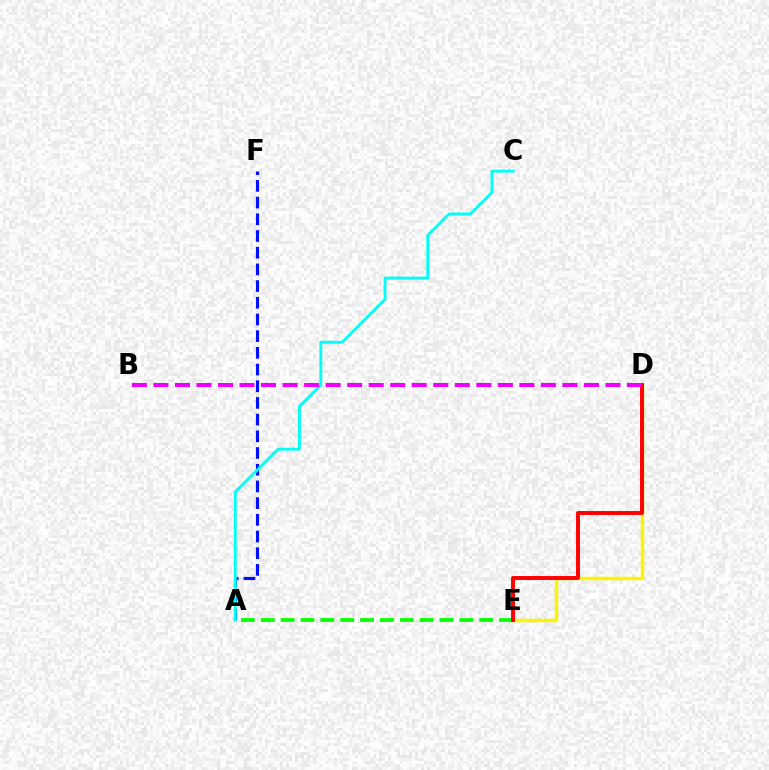{('A', 'F'): [{'color': '#0010ff', 'line_style': 'dashed', 'thickness': 2.27}], ('A', 'E'): [{'color': '#08ff00', 'line_style': 'dashed', 'thickness': 2.7}], ('A', 'C'): [{'color': '#00fff6', 'line_style': 'solid', 'thickness': 2.06}], ('D', 'E'): [{'color': '#fcf500', 'line_style': 'solid', 'thickness': 2.47}, {'color': '#ff0000', 'line_style': 'solid', 'thickness': 2.83}], ('B', 'D'): [{'color': '#ee00ff', 'line_style': 'dashed', 'thickness': 2.92}]}